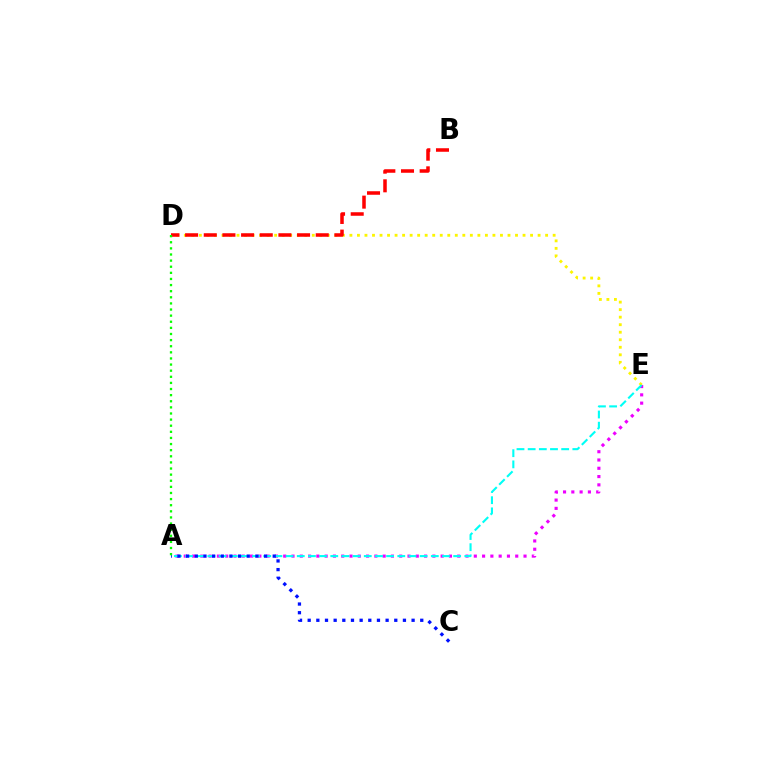{('D', 'E'): [{'color': '#fcf500', 'line_style': 'dotted', 'thickness': 2.05}], ('A', 'E'): [{'color': '#ee00ff', 'line_style': 'dotted', 'thickness': 2.25}, {'color': '#00fff6', 'line_style': 'dashed', 'thickness': 1.52}], ('A', 'C'): [{'color': '#0010ff', 'line_style': 'dotted', 'thickness': 2.35}], ('B', 'D'): [{'color': '#ff0000', 'line_style': 'dashed', 'thickness': 2.53}], ('A', 'D'): [{'color': '#08ff00', 'line_style': 'dotted', 'thickness': 1.66}]}